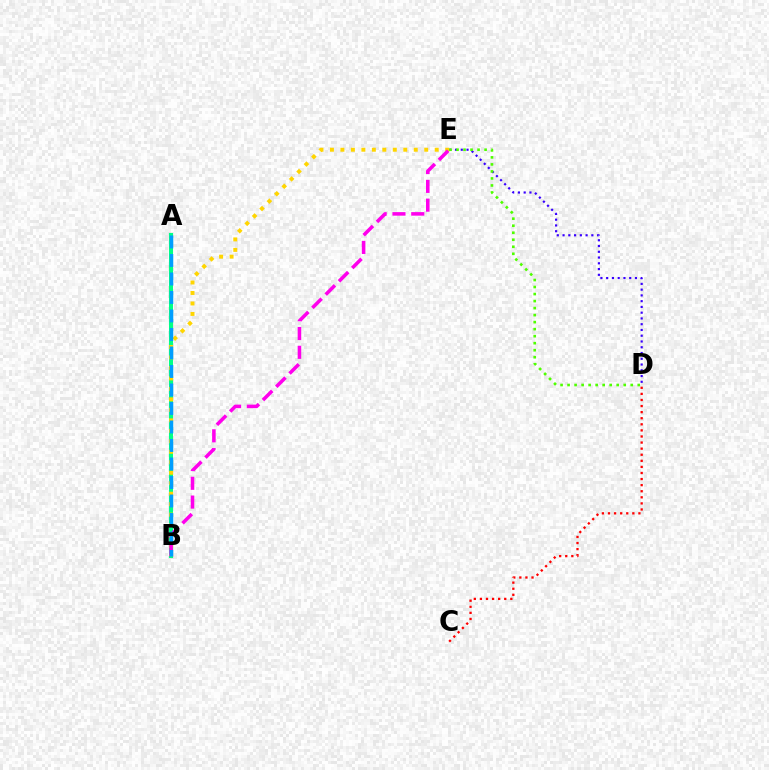{('D', 'E'): [{'color': '#3700ff', 'line_style': 'dotted', 'thickness': 1.56}, {'color': '#4fff00', 'line_style': 'dotted', 'thickness': 1.91}], ('A', 'B'): [{'color': '#00ff86', 'line_style': 'solid', 'thickness': 2.92}, {'color': '#009eff', 'line_style': 'dashed', 'thickness': 2.51}], ('C', 'D'): [{'color': '#ff0000', 'line_style': 'dotted', 'thickness': 1.65}], ('B', 'E'): [{'color': '#ffd500', 'line_style': 'dotted', 'thickness': 2.85}, {'color': '#ff00ed', 'line_style': 'dashed', 'thickness': 2.55}]}